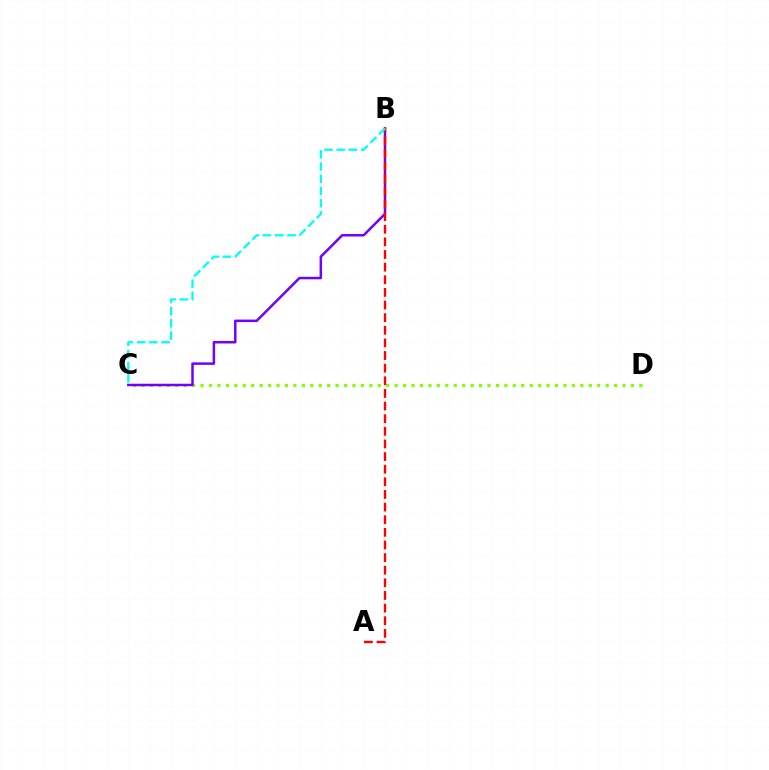{('C', 'D'): [{'color': '#84ff00', 'line_style': 'dotted', 'thickness': 2.29}], ('B', 'C'): [{'color': '#7200ff', 'line_style': 'solid', 'thickness': 1.8}, {'color': '#00fff6', 'line_style': 'dashed', 'thickness': 1.66}], ('A', 'B'): [{'color': '#ff0000', 'line_style': 'dashed', 'thickness': 1.72}]}